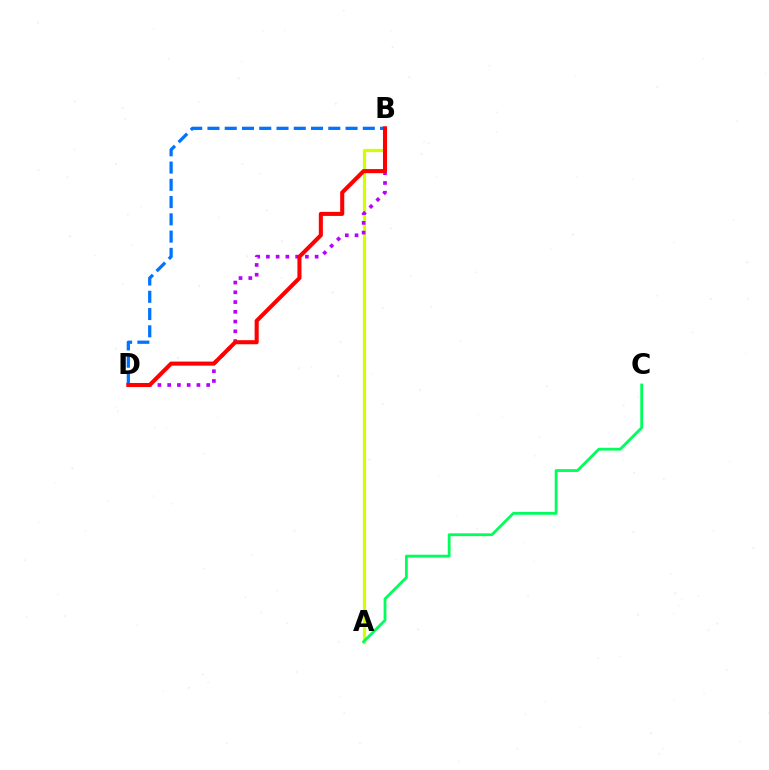{('A', 'B'): [{'color': '#d1ff00', 'line_style': 'solid', 'thickness': 2.31}], ('B', 'D'): [{'color': '#b900ff', 'line_style': 'dotted', 'thickness': 2.65}, {'color': '#0074ff', 'line_style': 'dashed', 'thickness': 2.34}, {'color': '#ff0000', 'line_style': 'solid', 'thickness': 2.93}], ('A', 'C'): [{'color': '#00ff5c', 'line_style': 'solid', 'thickness': 2.02}]}